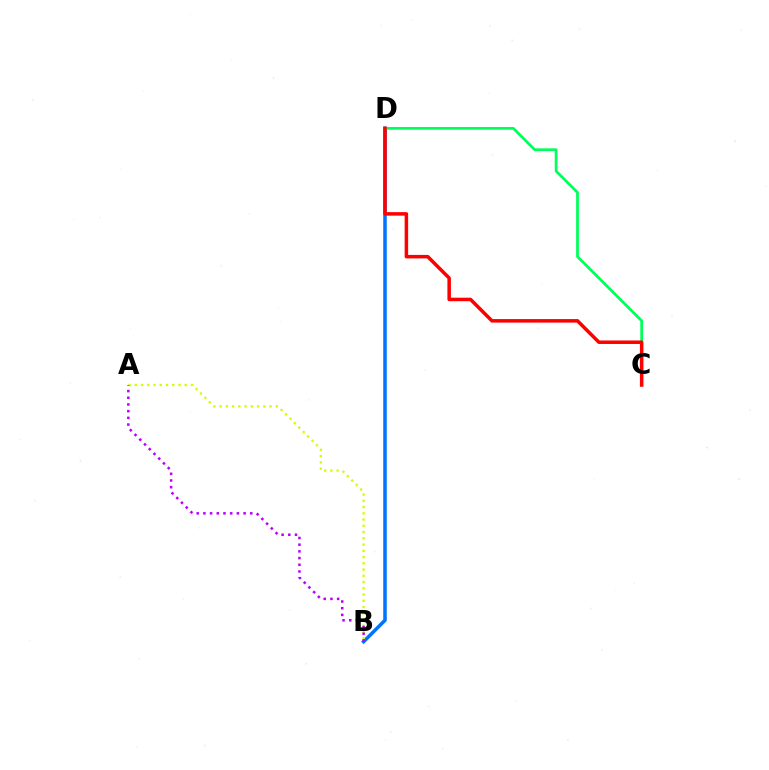{('B', 'D'): [{'color': '#0074ff', 'line_style': 'solid', 'thickness': 2.53}], ('C', 'D'): [{'color': '#00ff5c', 'line_style': 'solid', 'thickness': 1.99}, {'color': '#ff0000', 'line_style': 'solid', 'thickness': 2.53}], ('A', 'B'): [{'color': '#d1ff00', 'line_style': 'dotted', 'thickness': 1.7}, {'color': '#b900ff', 'line_style': 'dotted', 'thickness': 1.82}]}